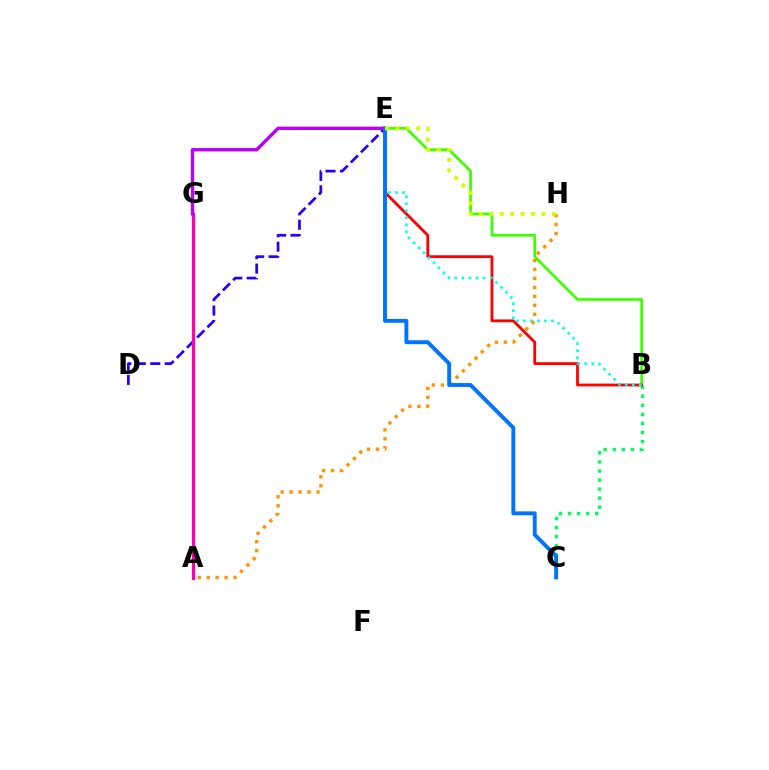{('D', 'E'): [{'color': '#2500ff', 'line_style': 'dashed', 'thickness': 1.96}], ('B', 'C'): [{'color': '#00ff5c', 'line_style': 'dotted', 'thickness': 2.46}], ('B', 'E'): [{'color': '#3dff00', 'line_style': 'solid', 'thickness': 1.97}, {'color': '#ff0000', 'line_style': 'solid', 'thickness': 2.02}, {'color': '#00fff6', 'line_style': 'dotted', 'thickness': 1.92}], ('A', 'G'): [{'color': '#ff00ac', 'line_style': 'solid', 'thickness': 2.3}], ('E', 'G'): [{'color': '#b900ff', 'line_style': 'solid', 'thickness': 2.43}], ('A', 'H'): [{'color': '#ff9400', 'line_style': 'dotted', 'thickness': 2.44}], ('C', 'E'): [{'color': '#0074ff', 'line_style': 'solid', 'thickness': 2.81}], ('E', 'H'): [{'color': '#d1ff00', 'line_style': 'dotted', 'thickness': 2.83}]}